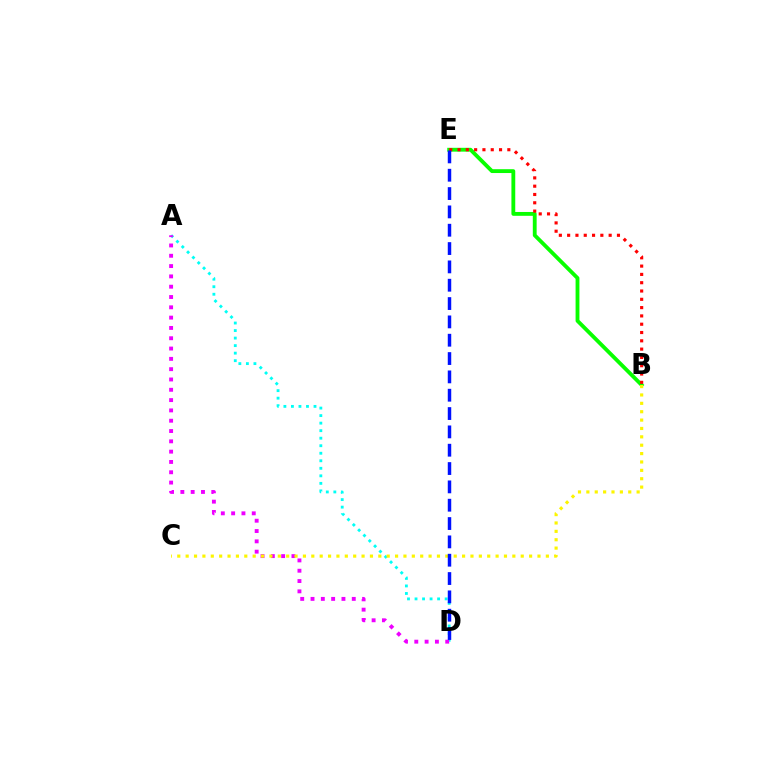{('A', 'D'): [{'color': '#00fff6', 'line_style': 'dotted', 'thickness': 2.05}, {'color': '#ee00ff', 'line_style': 'dotted', 'thickness': 2.8}], ('B', 'E'): [{'color': '#08ff00', 'line_style': 'solid', 'thickness': 2.76}, {'color': '#ff0000', 'line_style': 'dotted', 'thickness': 2.26}], ('B', 'C'): [{'color': '#fcf500', 'line_style': 'dotted', 'thickness': 2.28}], ('D', 'E'): [{'color': '#0010ff', 'line_style': 'dashed', 'thickness': 2.49}]}